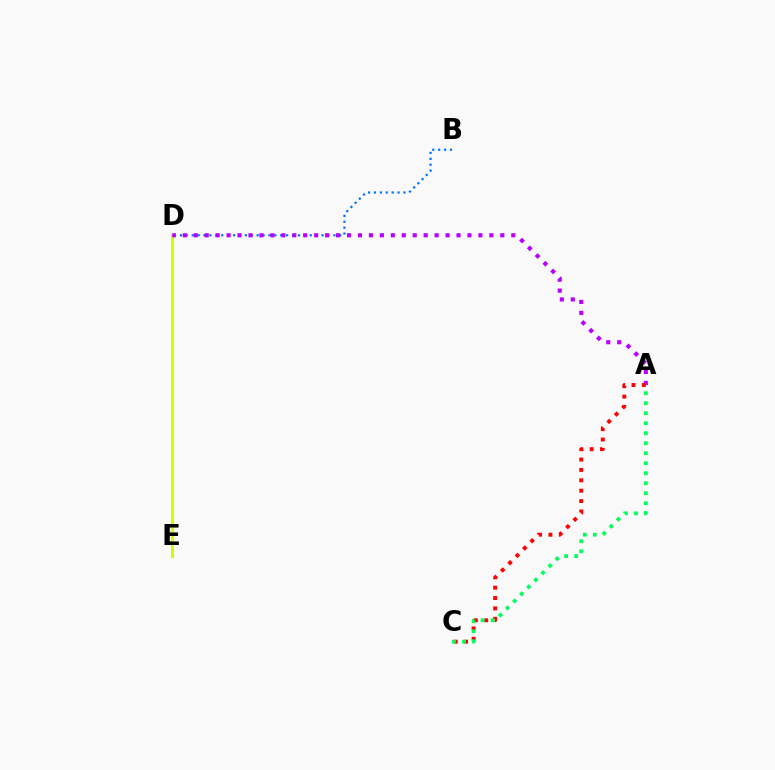{('B', 'D'): [{'color': '#0074ff', 'line_style': 'dotted', 'thickness': 1.6}], ('D', 'E'): [{'color': '#d1ff00', 'line_style': 'solid', 'thickness': 2.22}], ('A', 'D'): [{'color': '#b900ff', 'line_style': 'dotted', 'thickness': 2.97}], ('A', 'C'): [{'color': '#ff0000', 'line_style': 'dotted', 'thickness': 2.82}, {'color': '#00ff5c', 'line_style': 'dotted', 'thickness': 2.72}]}